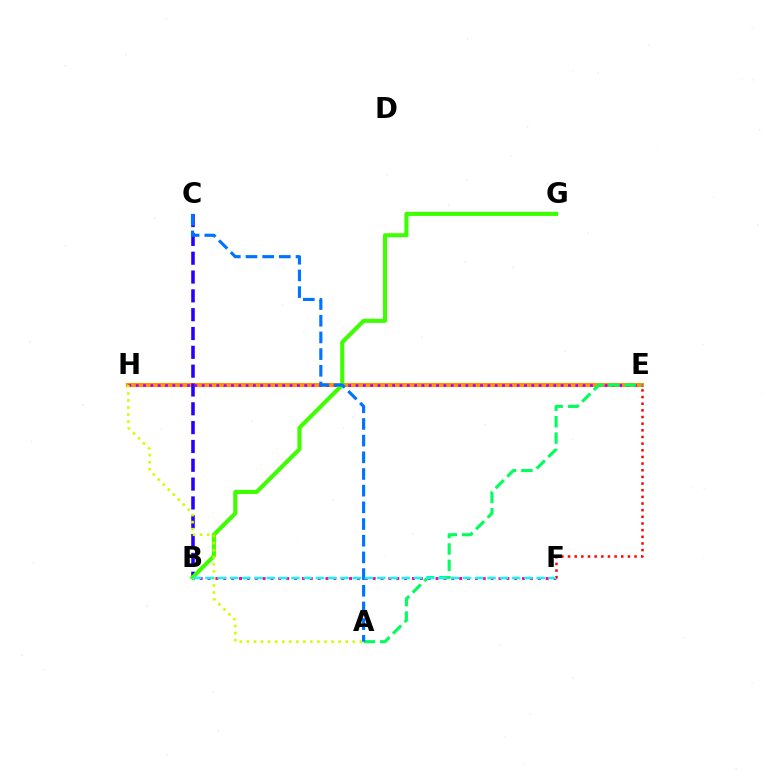{('B', 'F'): [{'color': '#ff00ac', 'line_style': 'dotted', 'thickness': 2.14}, {'color': '#00fff6', 'line_style': 'dashed', 'thickness': 1.67}], ('E', 'H'): [{'color': '#ff9400', 'line_style': 'solid', 'thickness': 2.92}, {'color': '#b900ff', 'line_style': 'dotted', 'thickness': 1.99}], ('B', 'C'): [{'color': '#2500ff', 'line_style': 'dashed', 'thickness': 2.56}], ('B', 'G'): [{'color': '#3dff00', 'line_style': 'solid', 'thickness': 2.94}], ('A', 'E'): [{'color': '#00ff5c', 'line_style': 'dashed', 'thickness': 2.23}], ('A', 'H'): [{'color': '#d1ff00', 'line_style': 'dotted', 'thickness': 1.92}], ('E', 'F'): [{'color': '#ff0000', 'line_style': 'dotted', 'thickness': 1.81}], ('A', 'C'): [{'color': '#0074ff', 'line_style': 'dashed', 'thickness': 2.27}]}